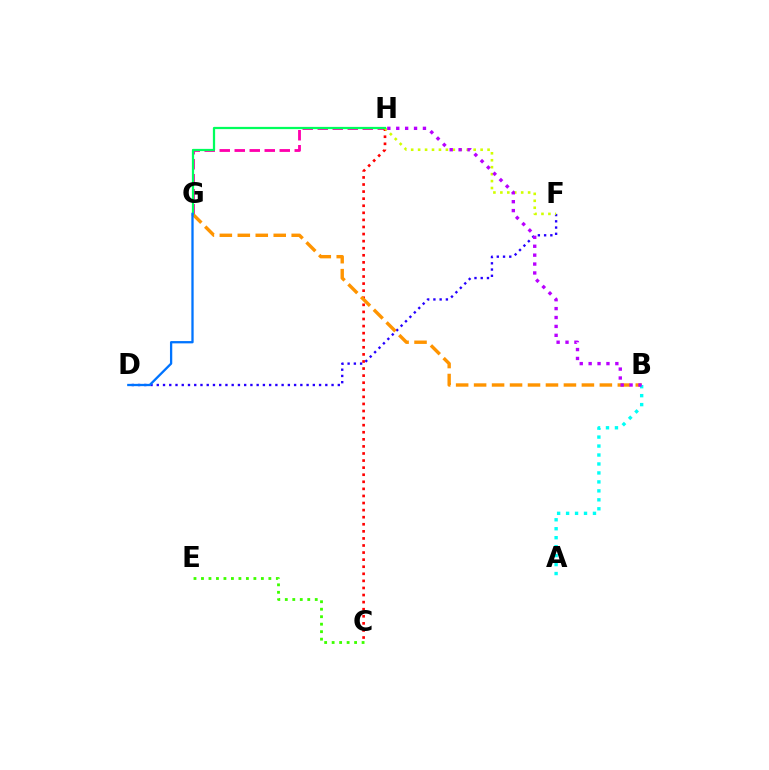{('G', 'H'): [{'color': '#ff00ac', 'line_style': 'dashed', 'thickness': 2.04}, {'color': '#00ff5c', 'line_style': 'solid', 'thickness': 1.62}], ('D', 'F'): [{'color': '#2500ff', 'line_style': 'dotted', 'thickness': 1.7}], ('C', 'H'): [{'color': '#ff0000', 'line_style': 'dotted', 'thickness': 1.92}], ('B', 'G'): [{'color': '#ff9400', 'line_style': 'dashed', 'thickness': 2.44}], ('F', 'H'): [{'color': '#d1ff00', 'line_style': 'dotted', 'thickness': 1.89}], ('A', 'B'): [{'color': '#00fff6', 'line_style': 'dotted', 'thickness': 2.43}], ('D', 'G'): [{'color': '#0074ff', 'line_style': 'solid', 'thickness': 1.65}], ('B', 'H'): [{'color': '#b900ff', 'line_style': 'dotted', 'thickness': 2.42}], ('C', 'E'): [{'color': '#3dff00', 'line_style': 'dotted', 'thickness': 2.03}]}